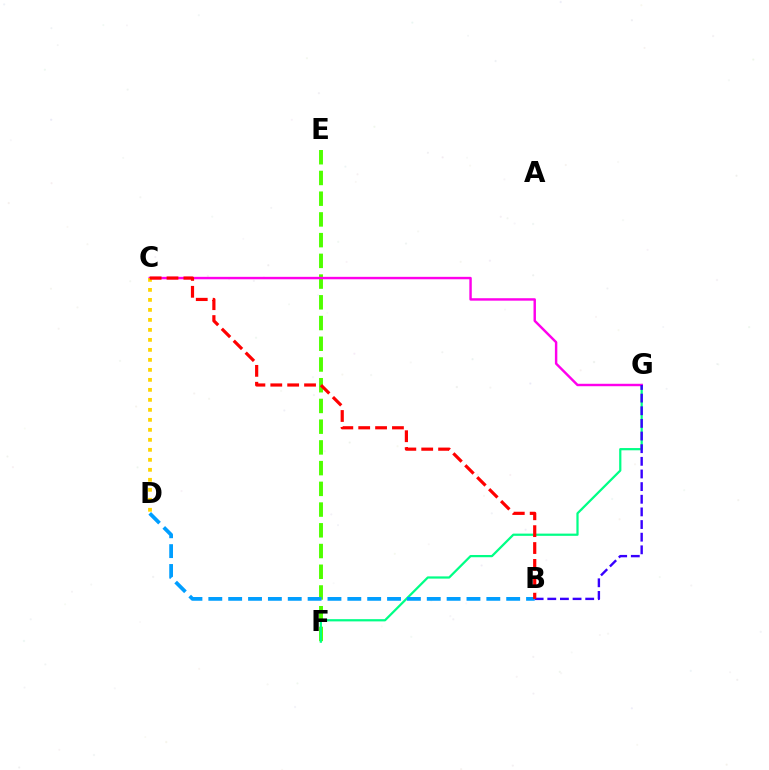{('E', 'F'): [{'color': '#4fff00', 'line_style': 'dashed', 'thickness': 2.82}], ('F', 'G'): [{'color': '#00ff86', 'line_style': 'solid', 'thickness': 1.61}], ('C', 'G'): [{'color': '#ff00ed', 'line_style': 'solid', 'thickness': 1.76}], ('B', 'D'): [{'color': '#009eff', 'line_style': 'dashed', 'thickness': 2.7}], ('B', 'G'): [{'color': '#3700ff', 'line_style': 'dashed', 'thickness': 1.72}], ('C', 'D'): [{'color': '#ffd500', 'line_style': 'dotted', 'thickness': 2.72}], ('B', 'C'): [{'color': '#ff0000', 'line_style': 'dashed', 'thickness': 2.29}]}